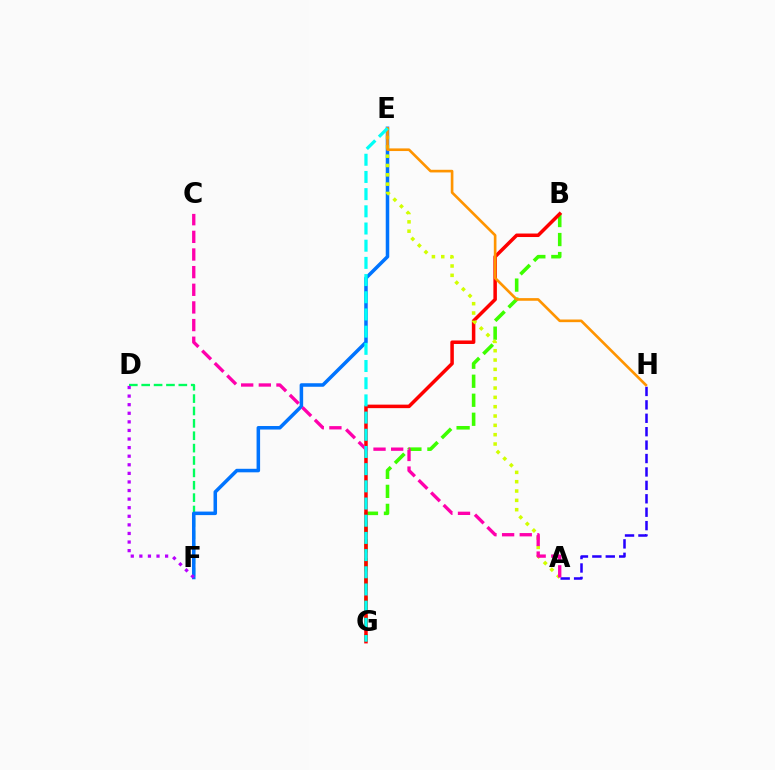{('A', 'H'): [{'color': '#2500ff', 'line_style': 'dashed', 'thickness': 1.82}], ('D', 'F'): [{'color': '#00ff5c', 'line_style': 'dashed', 'thickness': 1.68}, {'color': '#b900ff', 'line_style': 'dotted', 'thickness': 2.33}], ('E', 'F'): [{'color': '#0074ff', 'line_style': 'solid', 'thickness': 2.54}], ('B', 'G'): [{'color': '#3dff00', 'line_style': 'dashed', 'thickness': 2.58}, {'color': '#ff0000', 'line_style': 'solid', 'thickness': 2.53}], ('A', 'E'): [{'color': '#d1ff00', 'line_style': 'dotted', 'thickness': 2.53}], ('E', 'H'): [{'color': '#ff9400', 'line_style': 'solid', 'thickness': 1.9}], ('A', 'C'): [{'color': '#ff00ac', 'line_style': 'dashed', 'thickness': 2.4}], ('E', 'G'): [{'color': '#00fff6', 'line_style': 'dashed', 'thickness': 2.34}]}